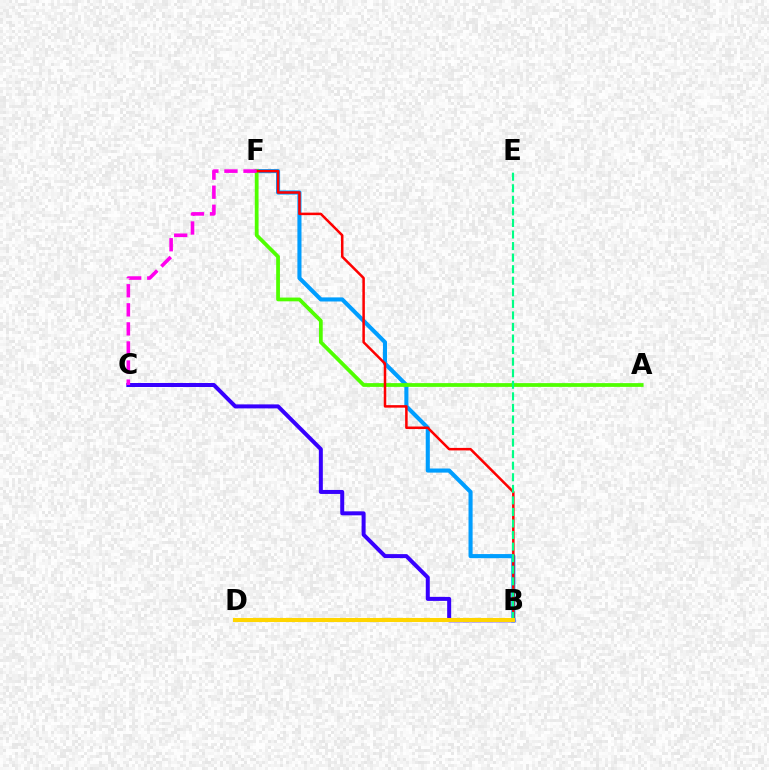{('B', 'F'): [{'color': '#009eff', 'line_style': 'solid', 'thickness': 2.94}, {'color': '#ff0000', 'line_style': 'solid', 'thickness': 1.81}], ('A', 'F'): [{'color': '#4fff00', 'line_style': 'solid', 'thickness': 2.71}], ('B', 'E'): [{'color': '#00ff86', 'line_style': 'dashed', 'thickness': 1.57}], ('B', 'C'): [{'color': '#3700ff', 'line_style': 'solid', 'thickness': 2.88}], ('B', 'D'): [{'color': '#ffd500', 'line_style': 'solid', 'thickness': 2.93}], ('C', 'F'): [{'color': '#ff00ed', 'line_style': 'dashed', 'thickness': 2.59}]}